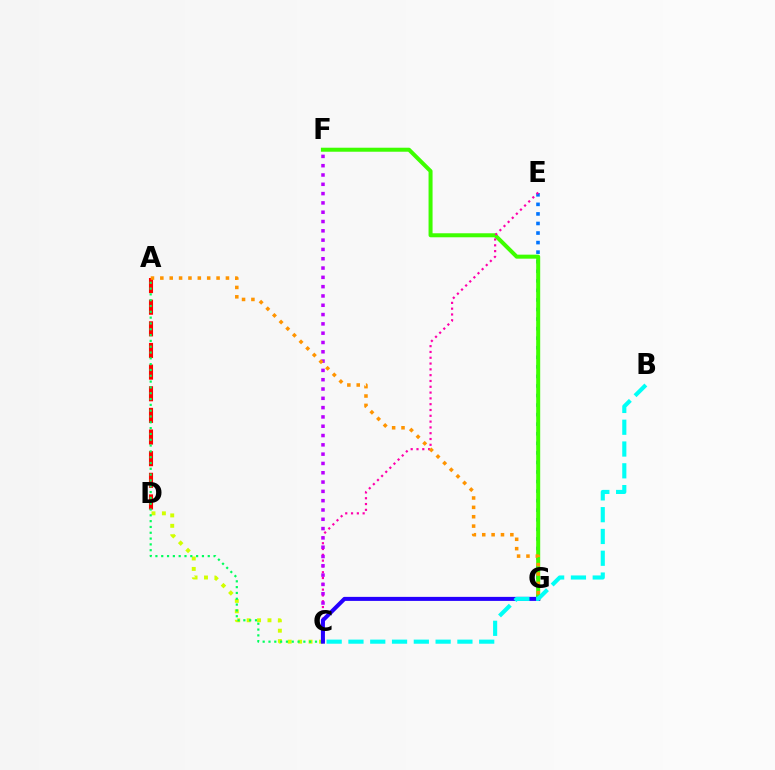{('A', 'D'): [{'color': '#ff0000', 'line_style': 'dashed', 'thickness': 2.94}], ('C', 'D'): [{'color': '#d1ff00', 'line_style': 'dotted', 'thickness': 2.83}], ('E', 'G'): [{'color': '#0074ff', 'line_style': 'dotted', 'thickness': 2.6}], ('F', 'G'): [{'color': '#3dff00', 'line_style': 'solid', 'thickness': 2.89}], ('A', 'C'): [{'color': '#00ff5c', 'line_style': 'dotted', 'thickness': 1.58}], ('C', 'E'): [{'color': '#ff00ac', 'line_style': 'dotted', 'thickness': 1.58}], ('C', 'F'): [{'color': '#b900ff', 'line_style': 'dotted', 'thickness': 2.53}], ('C', 'G'): [{'color': '#2500ff', 'line_style': 'solid', 'thickness': 2.9}], ('A', 'G'): [{'color': '#ff9400', 'line_style': 'dotted', 'thickness': 2.55}], ('B', 'C'): [{'color': '#00fff6', 'line_style': 'dashed', 'thickness': 2.96}]}